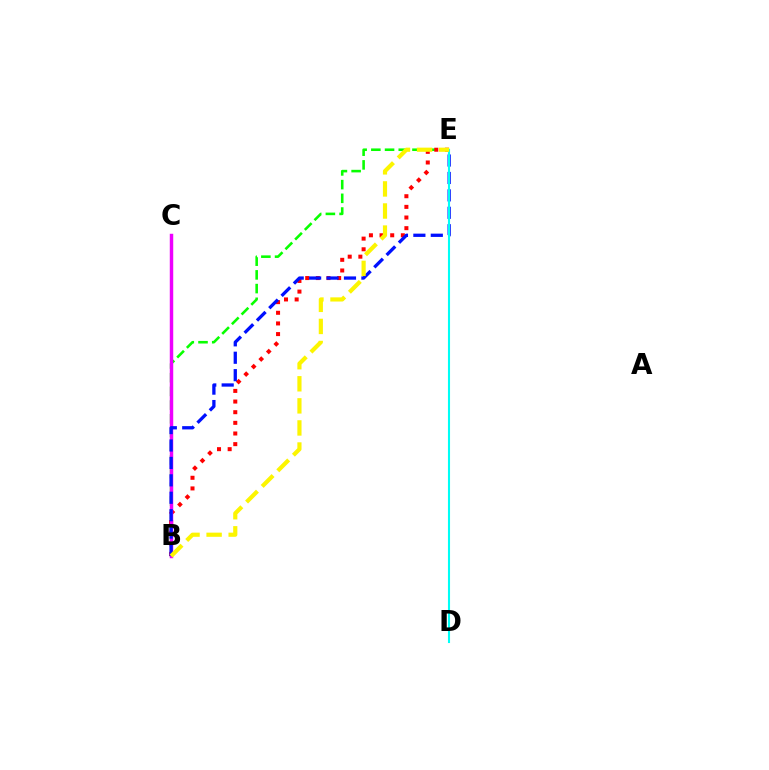{('B', 'E'): [{'color': '#08ff00', 'line_style': 'dashed', 'thickness': 1.86}, {'color': '#ff0000', 'line_style': 'dotted', 'thickness': 2.89}, {'color': '#0010ff', 'line_style': 'dashed', 'thickness': 2.37}, {'color': '#fcf500', 'line_style': 'dashed', 'thickness': 3.0}], ('B', 'C'): [{'color': '#ee00ff', 'line_style': 'solid', 'thickness': 2.49}], ('D', 'E'): [{'color': '#00fff6', 'line_style': 'solid', 'thickness': 1.51}]}